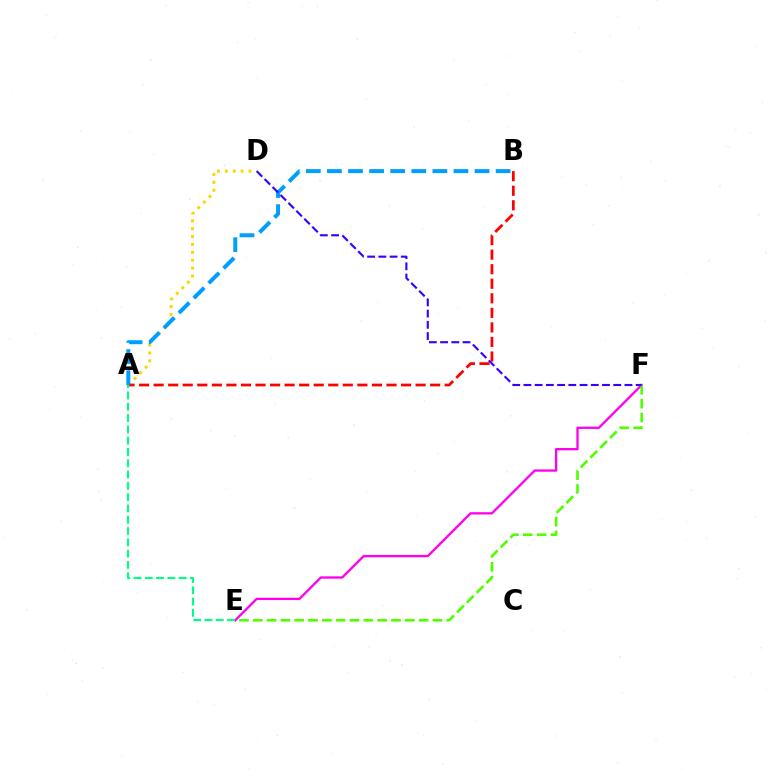{('A', 'D'): [{'color': '#ffd500', 'line_style': 'dotted', 'thickness': 2.14}], ('A', 'B'): [{'color': '#ff0000', 'line_style': 'dashed', 'thickness': 1.98}, {'color': '#009eff', 'line_style': 'dashed', 'thickness': 2.86}], ('E', 'F'): [{'color': '#ff00ed', 'line_style': 'solid', 'thickness': 1.66}, {'color': '#4fff00', 'line_style': 'dashed', 'thickness': 1.88}], ('A', 'E'): [{'color': '#00ff86', 'line_style': 'dashed', 'thickness': 1.53}], ('D', 'F'): [{'color': '#3700ff', 'line_style': 'dashed', 'thickness': 1.53}]}